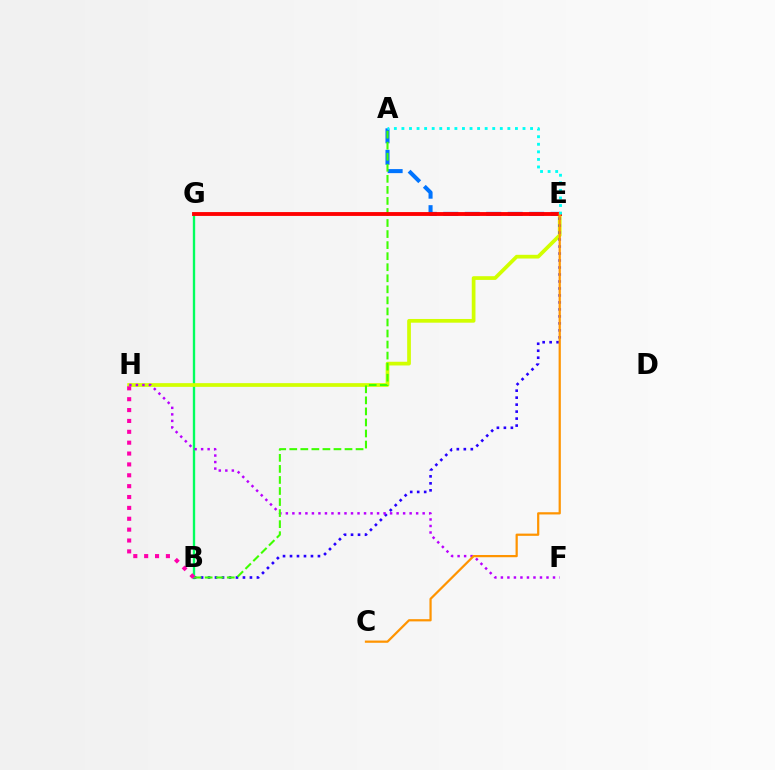{('B', 'G'): [{'color': '#00ff5c', 'line_style': 'solid', 'thickness': 1.69}], ('A', 'E'): [{'color': '#0074ff', 'line_style': 'dashed', 'thickness': 2.92}, {'color': '#00fff6', 'line_style': 'dotted', 'thickness': 2.06}], ('E', 'H'): [{'color': '#d1ff00', 'line_style': 'solid', 'thickness': 2.68}], ('B', 'E'): [{'color': '#2500ff', 'line_style': 'dotted', 'thickness': 1.9}], ('F', 'H'): [{'color': '#b900ff', 'line_style': 'dotted', 'thickness': 1.77}], ('A', 'B'): [{'color': '#3dff00', 'line_style': 'dashed', 'thickness': 1.5}], ('B', 'H'): [{'color': '#ff00ac', 'line_style': 'dotted', 'thickness': 2.95}], ('E', 'G'): [{'color': '#ff0000', 'line_style': 'solid', 'thickness': 2.78}], ('C', 'E'): [{'color': '#ff9400', 'line_style': 'solid', 'thickness': 1.6}]}